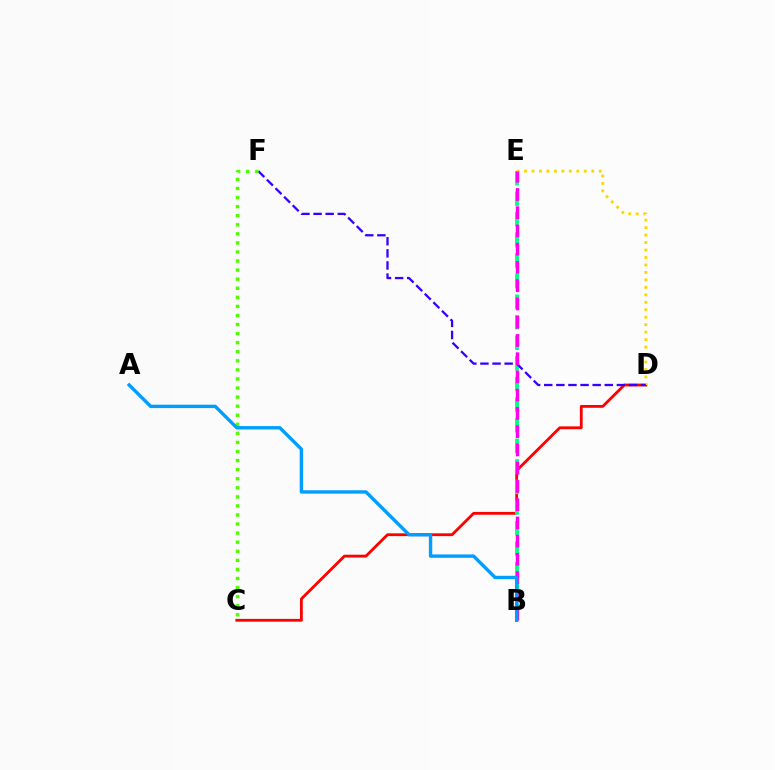{('C', 'D'): [{'color': '#ff0000', 'line_style': 'solid', 'thickness': 2.02}], ('B', 'E'): [{'color': '#00ff86', 'line_style': 'dashed', 'thickness': 2.8}, {'color': '#ff00ed', 'line_style': 'dashed', 'thickness': 2.48}], ('D', 'E'): [{'color': '#ffd500', 'line_style': 'dotted', 'thickness': 2.03}], ('D', 'F'): [{'color': '#3700ff', 'line_style': 'dashed', 'thickness': 1.64}], ('C', 'F'): [{'color': '#4fff00', 'line_style': 'dotted', 'thickness': 2.46}], ('A', 'B'): [{'color': '#009eff', 'line_style': 'solid', 'thickness': 2.44}]}